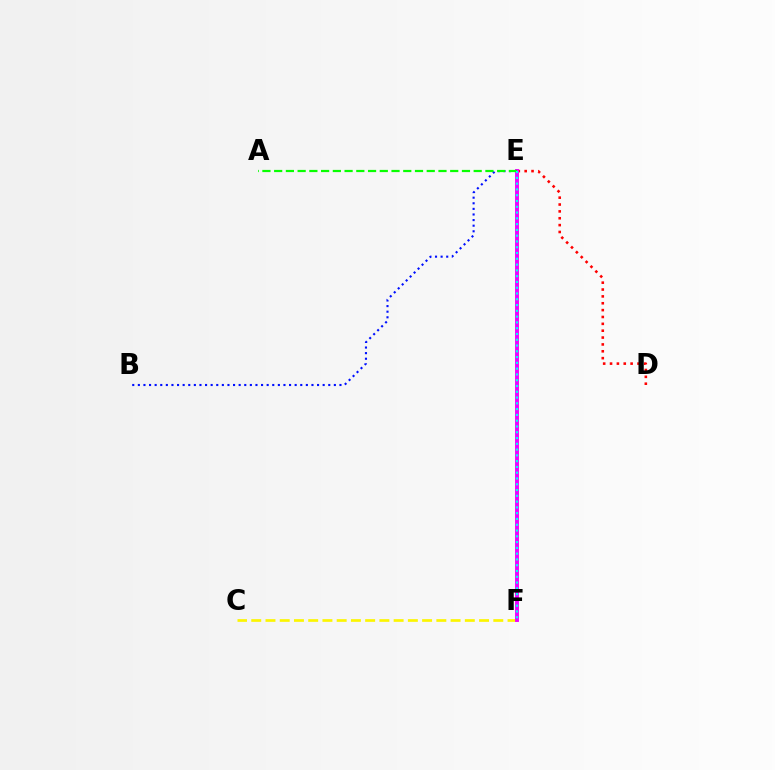{('D', 'E'): [{'color': '#ff0000', 'line_style': 'dotted', 'thickness': 1.86}], ('C', 'F'): [{'color': '#fcf500', 'line_style': 'dashed', 'thickness': 1.93}], ('B', 'E'): [{'color': '#0010ff', 'line_style': 'dotted', 'thickness': 1.52}], ('E', 'F'): [{'color': '#ee00ff', 'line_style': 'solid', 'thickness': 2.81}, {'color': '#00fff6', 'line_style': 'dotted', 'thickness': 1.57}], ('A', 'E'): [{'color': '#08ff00', 'line_style': 'dashed', 'thickness': 1.59}]}